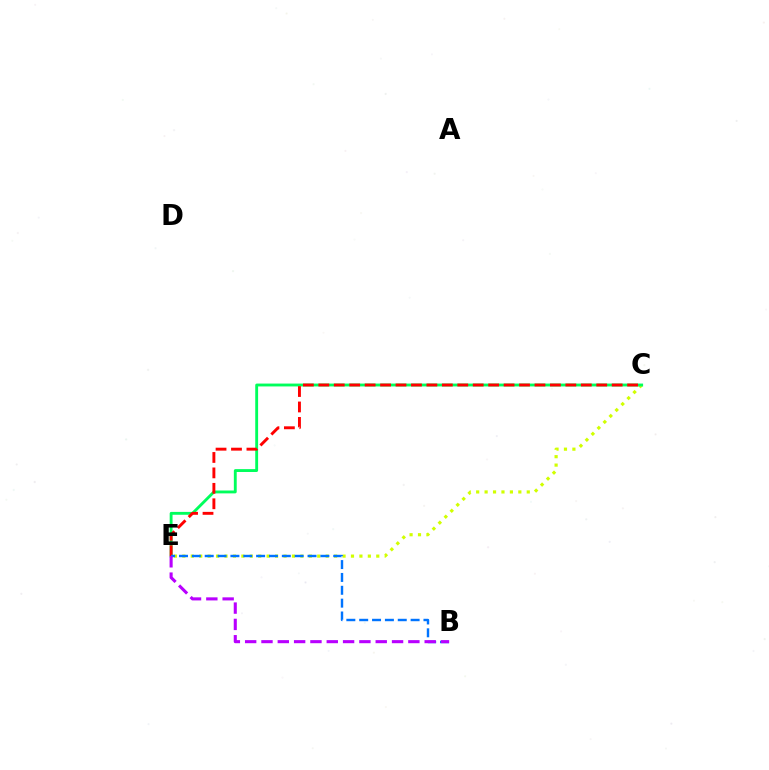{('C', 'E'): [{'color': '#d1ff00', 'line_style': 'dotted', 'thickness': 2.29}, {'color': '#00ff5c', 'line_style': 'solid', 'thickness': 2.06}, {'color': '#ff0000', 'line_style': 'dashed', 'thickness': 2.1}], ('B', 'E'): [{'color': '#0074ff', 'line_style': 'dashed', 'thickness': 1.75}, {'color': '#b900ff', 'line_style': 'dashed', 'thickness': 2.22}]}